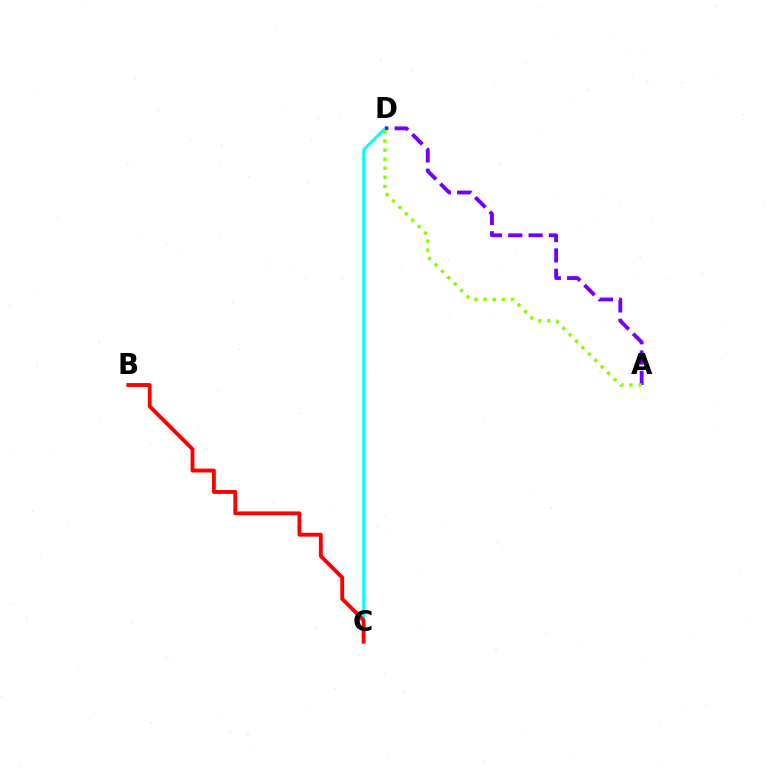{('C', 'D'): [{'color': '#00fff6', 'line_style': 'solid', 'thickness': 2.01}], ('A', 'D'): [{'color': '#7200ff', 'line_style': 'dashed', 'thickness': 2.76}, {'color': '#84ff00', 'line_style': 'dotted', 'thickness': 2.46}], ('B', 'C'): [{'color': '#ff0000', 'line_style': 'solid', 'thickness': 2.78}]}